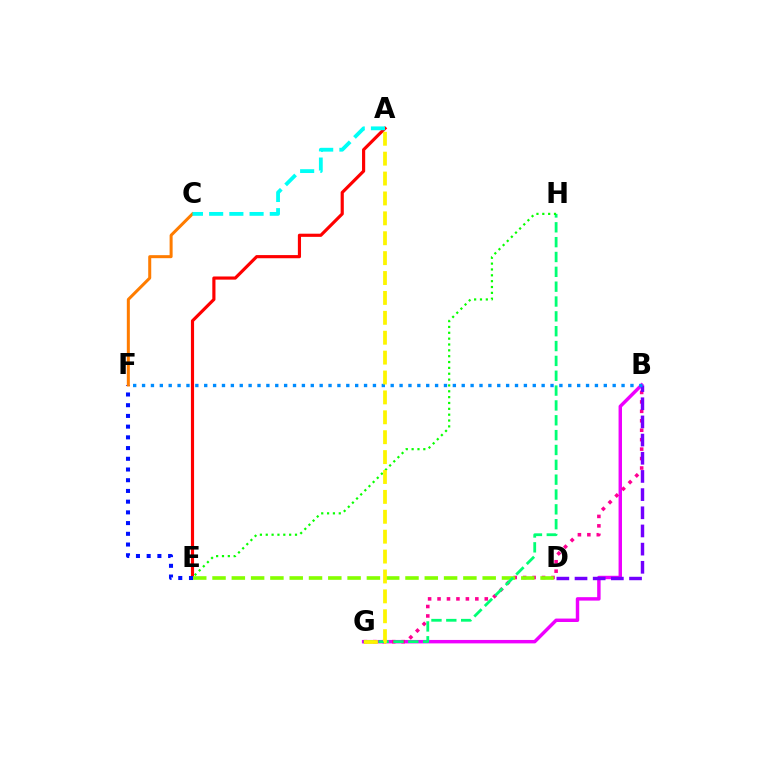{('B', 'G'): [{'color': '#ee00ff', 'line_style': 'solid', 'thickness': 2.47}, {'color': '#ff0094', 'line_style': 'dotted', 'thickness': 2.57}], ('A', 'E'): [{'color': '#ff0000', 'line_style': 'solid', 'thickness': 2.28}], ('E', 'F'): [{'color': '#0010ff', 'line_style': 'dotted', 'thickness': 2.91}], ('D', 'E'): [{'color': '#84ff00', 'line_style': 'dashed', 'thickness': 2.62}], ('C', 'F'): [{'color': '#ff7c00', 'line_style': 'solid', 'thickness': 2.17}], ('G', 'H'): [{'color': '#00ff74', 'line_style': 'dashed', 'thickness': 2.02}], ('E', 'H'): [{'color': '#08ff00', 'line_style': 'dotted', 'thickness': 1.59}], ('B', 'D'): [{'color': '#7200ff', 'line_style': 'dashed', 'thickness': 2.47}], ('B', 'F'): [{'color': '#008cff', 'line_style': 'dotted', 'thickness': 2.41}], ('A', 'G'): [{'color': '#fcf500', 'line_style': 'dashed', 'thickness': 2.7}], ('A', 'C'): [{'color': '#00fff6', 'line_style': 'dashed', 'thickness': 2.75}]}